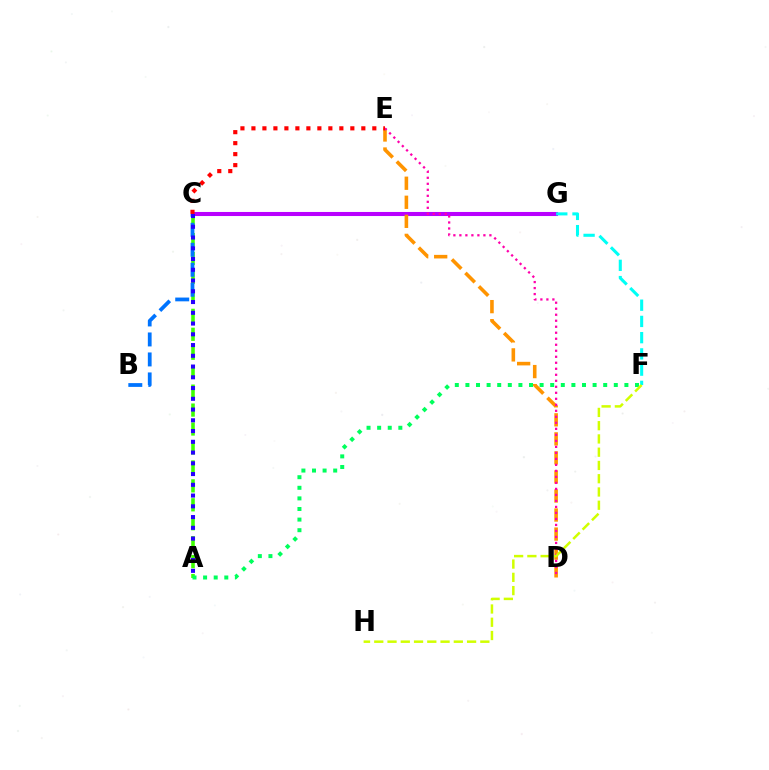{('C', 'G'): [{'color': '#b900ff', 'line_style': 'solid', 'thickness': 2.93}], ('D', 'E'): [{'color': '#ff9400', 'line_style': 'dashed', 'thickness': 2.59}, {'color': '#ff00ac', 'line_style': 'dotted', 'thickness': 1.63}], ('A', 'C'): [{'color': '#3dff00', 'line_style': 'dashed', 'thickness': 2.57}, {'color': '#2500ff', 'line_style': 'dotted', 'thickness': 2.92}], ('A', 'F'): [{'color': '#00ff5c', 'line_style': 'dotted', 'thickness': 2.88}], ('B', 'C'): [{'color': '#0074ff', 'line_style': 'dashed', 'thickness': 2.72}], ('F', 'G'): [{'color': '#00fff6', 'line_style': 'dashed', 'thickness': 2.21}], ('C', 'E'): [{'color': '#ff0000', 'line_style': 'dotted', 'thickness': 2.99}], ('F', 'H'): [{'color': '#d1ff00', 'line_style': 'dashed', 'thickness': 1.8}]}